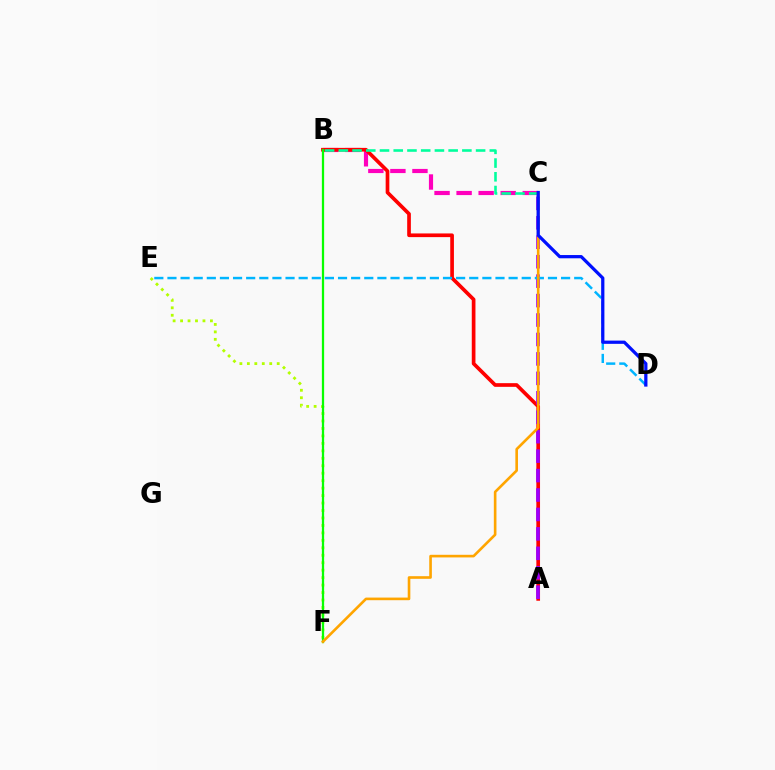{('B', 'C'): [{'color': '#ff00bd', 'line_style': 'dashed', 'thickness': 3.0}, {'color': '#00ff9d', 'line_style': 'dashed', 'thickness': 1.87}], ('A', 'B'): [{'color': '#ff0000', 'line_style': 'solid', 'thickness': 2.65}], ('A', 'C'): [{'color': '#9b00ff', 'line_style': 'dashed', 'thickness': 2.64}], ('E', 'F'): [{'color': '#b3ff00', 'line_style': 'dotted', 'thickness': 2.03}], ('B', 'F'): [{'color': '#08ff00', 'line_style': 'solid', 'thickness': 1.62}], ('D', 'E'): [{'color': '#00b5ff', 'line_style': 'dashed', 'thickness': 1.78}], ('C', 'F'): [{'color': '#ffa500', 'line_style': 'solid', 'thickness': 1.89}], ('C', 'D'): [{'color': '#0010ff', 'line_style': 'solid', 'thickness': 2.34}]}